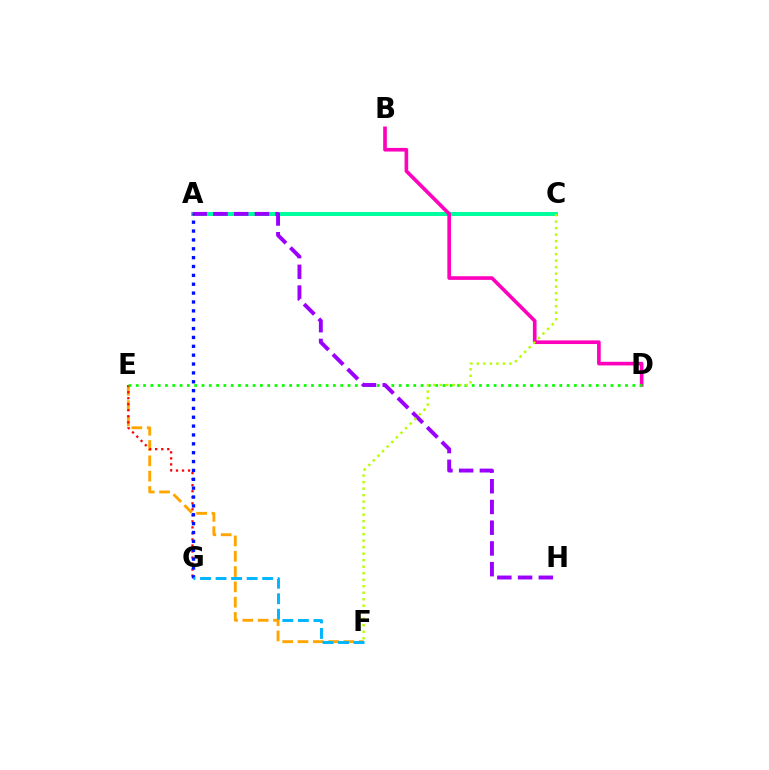{('E', 'F'): [{'color': '#ffa500', 'line_style': 'dashed', 'thickness': 2.08}], ('A', 'C'): [{'color': '#00ff9d', 'line_style': 'solid', 'thickness': 2.87}], ('B', 'D'): [{'color': '#ff00bd', 'line_style': 'solid', 'thickness': 2.62}], ('E', 'G'): [{'color': '#ff0000', 'line_style': 'dotted', 'thickness': 1.64}], ('D', 'E'): [{'color': '#08ff00', 'line_style': 'dotted', 'thickness': 1.98}], ('A', 'H'): [{'color': '#9b00ff', 'line_style': 'dashed', 'thickness': 2.82}], ('A', 'G'): [{'color': '#0010ff', 'line_style': 'dotted', 'thickness': 2.41}], ('F', 'G'): [{'color': '#00b5ff', 'line_style': 'dashed', 'thickness': 2.11}], ('C', 'F'): [{'color': '#b3ff00', 'line_style': 'dotted', 'thickness': 1.77}]}